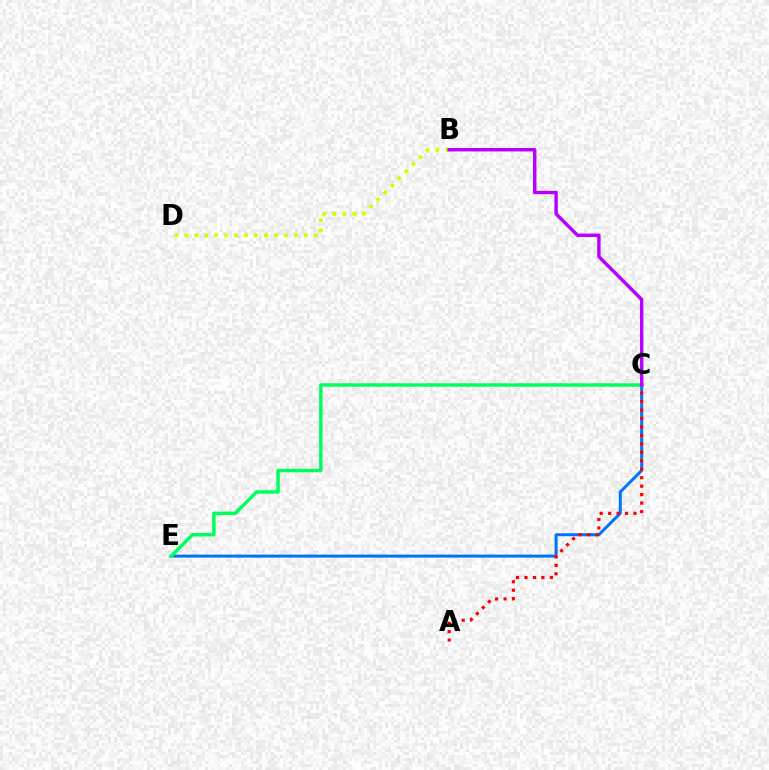{('C', 'E'): [{'color': '#0074ff', 'line_style': 'solid', 'thickness': 2.16}, {'color': '#00ff5c', 'line_style': 'solid', 'thickness': 2.49}], ('B', 'D'): [{'color': '#d1ff00', 'line_style': 'dotted', 'thickness': 2.71}], ('A', 'C'): [{'color': '#ff0000', 'line_style': 'dotted', 'thickness': 2.3}], ('B', 'C'): [{'color': '#b900ff', 'line_style': 'solid', 'thickness': 2.46}]}